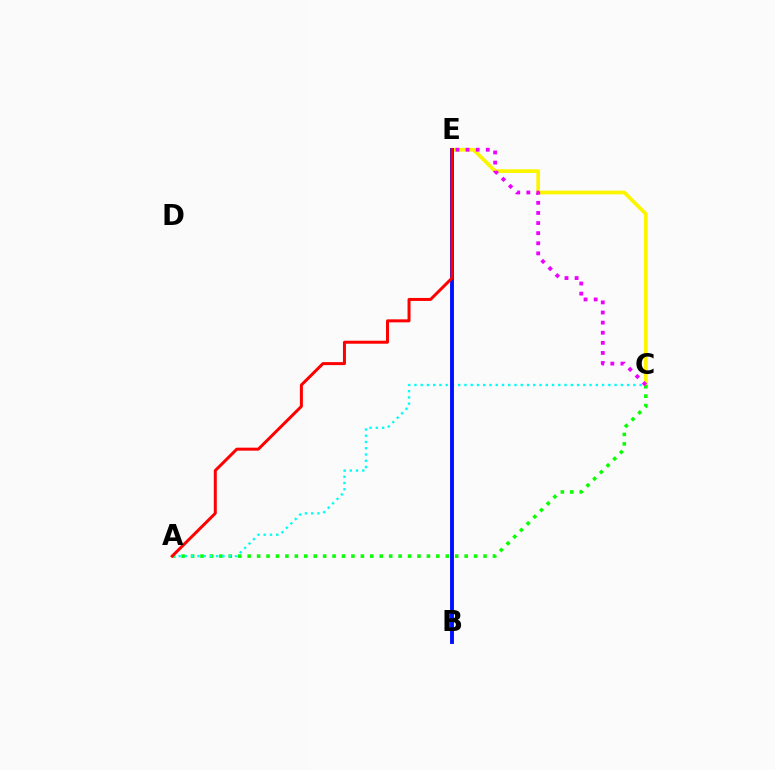{('C', 'E'): [{'color': '#fcf500', 'line_style': 'solid', 'thickness': 2.68}, {'color': '#ee00ff', 'line_style': 'dotted', 'thickness': 2.75}], ('A', 'C'): [{'color': '#08ff00', 'line_style': 'dotted', 'thickness': 2.56}, {'color': '#00fff6', 'line_style': 'dotted', 'thickness': 1.7}], ('B', 'E'): [{'color': '#0010ff', 'line_style': 'solid', 'thickness': 2.79}], ('A', 'E'): [{'color': '#ff0000', 'line_style': 'solid', 'thickness': 2.16}]}